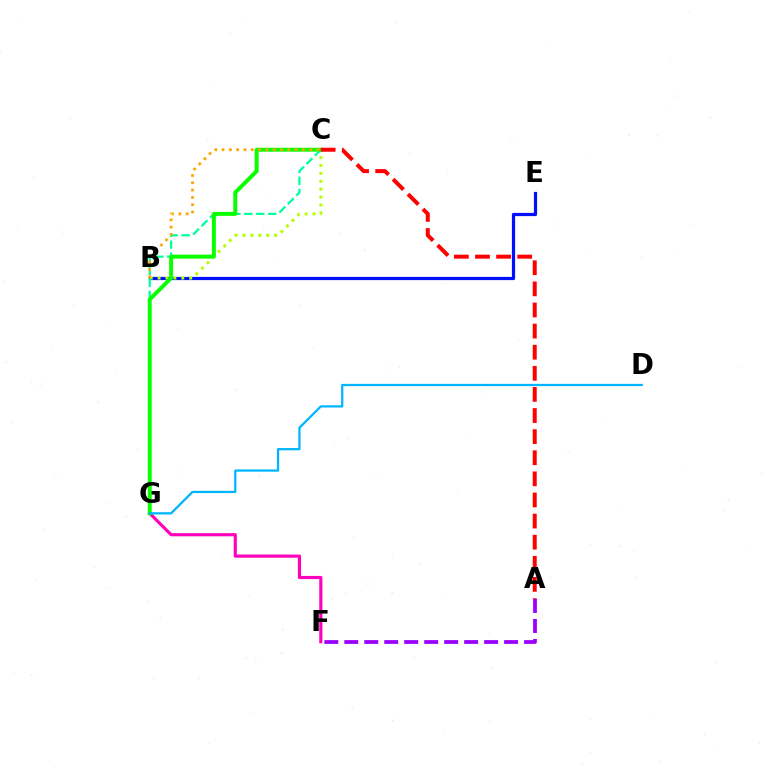{('B', 'E'): [{'color': '#0010ff', 'line_style': 'solid', 'thickness': 2.31}], ('B', 'C'): [{'color': '#b3ff00', 'line_style': 'dotted', 'thickness': 2.14}, {'color': '#ffa500', 'line_style': 'dotted', 'thickness': 1.98}], ('F', 'G'): [{'color': '#ff00bd', 'line_style': 'solid', 'thickness': 2.27}], ('A', 'F'): [{'color': '#9b00ff', 'line_style': 'dashed', 'thickness': 2.71}], ('C', 'G'): [{'color': '#00ff9d', 'line_style': 'dashed', 'thickness': 1.62}, {'color': '#08ff00', 'line_style': 'solid', 'thickness': 2.84}], ('A', 'C'): [{'color': '#ff0000', 'line_style': 'dashed', 'thickness': 2.87}], ('D', 'G'): [{'color': '#00b5ff', 'line_style': 'solid', 'thickness': 1.62}]}